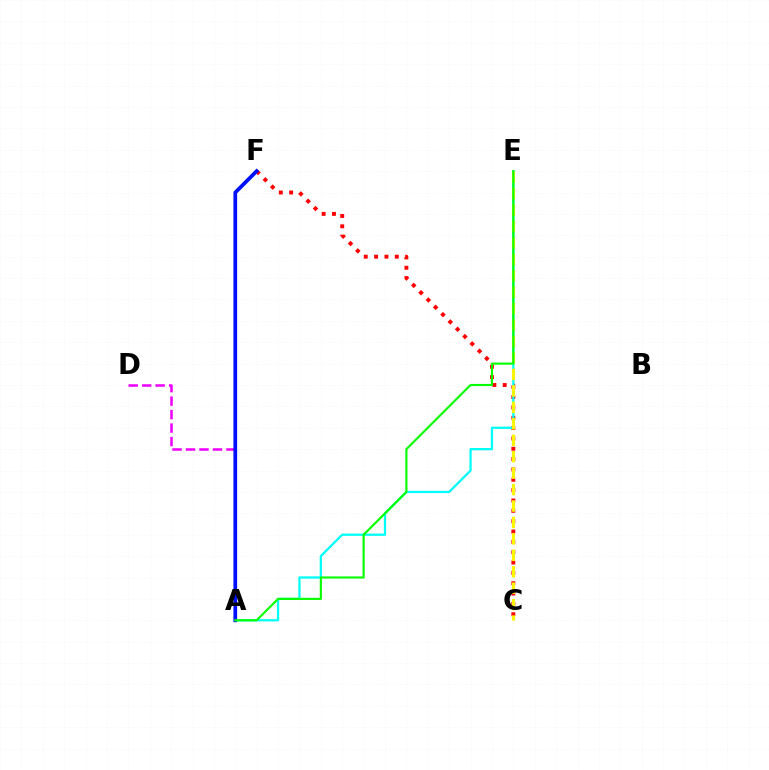{('C', 'F'): [{'color': '#ff0000', 'line_style': 'dotted', 'thickness': 2.81}], ('A', 'E'): [{'color': '#00fff6', 'line_style': 'solid', 'thickness': 1.63}, {'color': '#08ff00', 'line_style': 'solid', 'thickness': 1.55}], ('A', 'D'): [{'color': '#ee00ff', 'line_style': 'dashed', 'thickness': 1.83}], ('C', 'E'): [{'color': '#fcf500', 'line_style': 'dashed', 'thickness': 2.23}], ('A', 'F'): [{'color': '#0010ff', 'line_style': 'solid', 'thickness': 2.69}]}